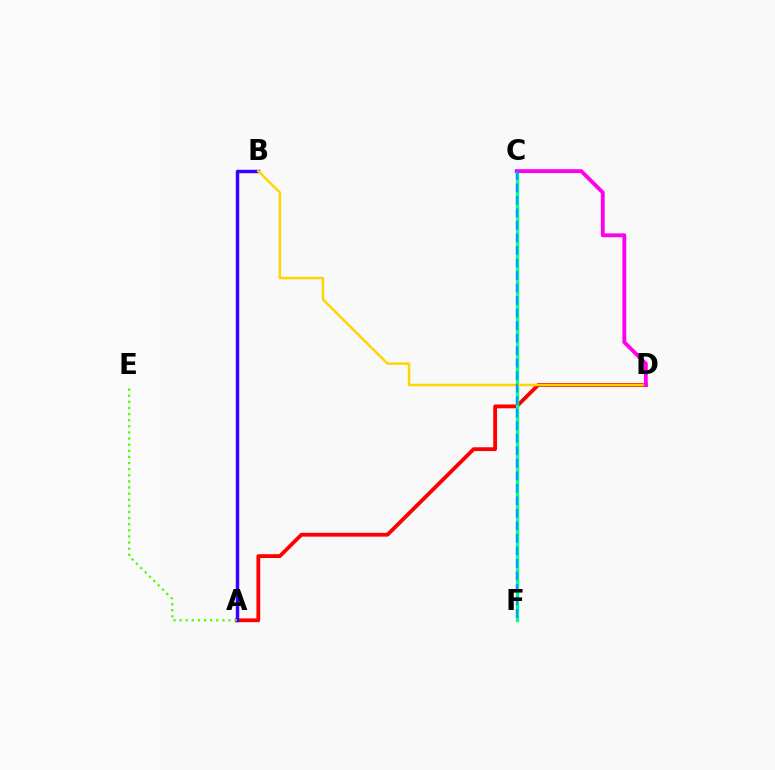{('A', 'D'): [{'color': '#ff0000', 'line_style': 'solid', 'thickness': 2.74}], ('A', 'B'): [{'color': '#3700ff', 'line_style': 'solid', 'thickness': 2.48}], ('A', 'E'): [{'color': '#4fff00', 'line_style': 'dotted', 'thickness': 1.66}], ('C', 'F'): [{'color': '#00ff86', 'line_style': 'solid', 'thickness': 2.35}, {'color': '#009eff', 'line_style': 'dashed', 'thickness': 1.7}], ('B', 'D'): [{'color': '#ffd500', 'line_style': 'solid', 'thickness': 1.78}], ('C', 'D'): [{'color': '#ff00ed', 'line_style': 'solid', 'thickness': 2.78}]}